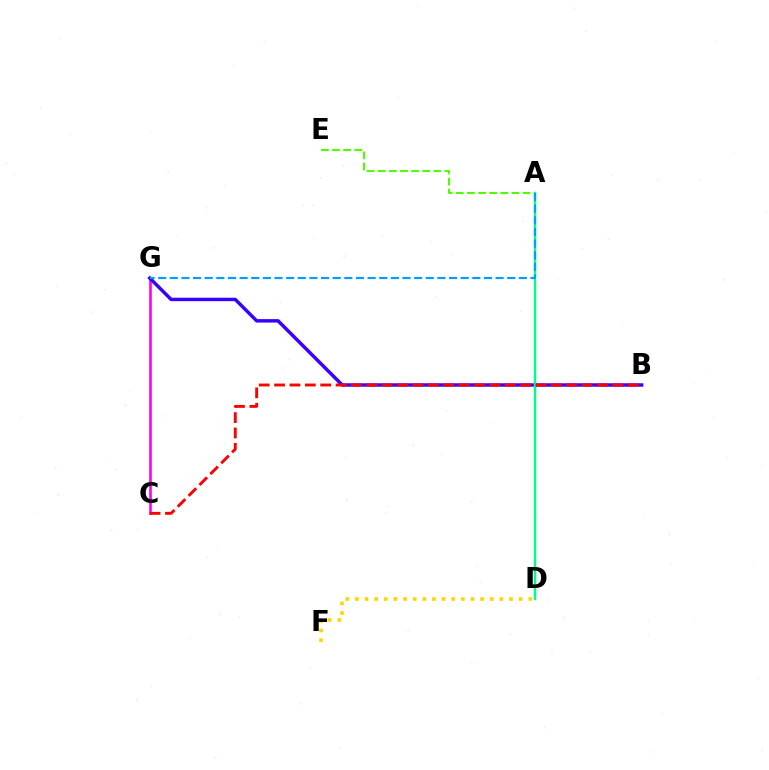{('C', 'G'): [{'color': '#ff00ed', 'line_style': 'solid', 'thickness': 1.88}], ('D', 'F'): [{'color': '#ffd500', 'line_style': 'dotted', 'thickness': 2.62}], ('B', 'G'): [{'color': '#3700ff', 'line_style': 'solid', 'thickness': 2.48}], ('A', 'E'): [{'color': '#4fff00', 'line_style': 'dashed', 'thickness': 1.51}], ('A', 'D'): [{'color': '#00ff86', 'line_style': 'solid', 'thickness': 1.75}], ('B', 'C'): [{'color': '#ff0000', 'line_style': 'dashed', 'thickness': 2.09}], ('A', 'G'): [{'color': '#009eff', 'line_style': 'dashed', 'thickness': 1.58}]}